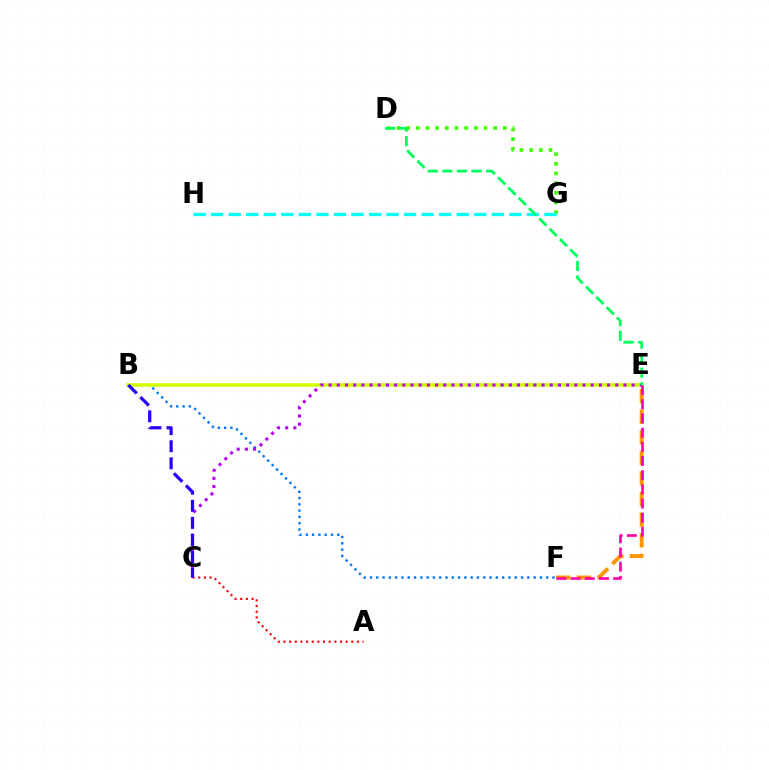{('B', 'F'): [{'color': '#0074ff', 'line_style': 'dotted', 'thickness': 1.71}], ('B', 'E'): [{'color': '#d1ff00', 'line_style': 'solid', 'thickness': 2.58}], ('C', 'E'): [{'color': '#b900ff', 'line_style': 'dotted', 'thickness': 2.23}], ('A', 'C'): [{'color': '#ff0000', 'line_style': 'dotted', 'thickness': 1.54}], ('D', 'G'): [{'color': '#3dff00', 'line_style': 'dotted', 'thickness': 2.63}], ('E', 'F'): [{'color': '#ff9400', 'line_style': 'dashed', 'thickness': 2.8}, {'color': '#ff00ac', 'line_style': 'dashed', 'thickness': 1.93}], ('B', 'C'): [{'color': '#2500ff', 'line_style': 'dashed', 'thickness': 2.32}], ('G', 'H'): [{'color': '#00fff6', 'line_style': 'dashed', 'thickness': 2.38}], ('D', 'E'): [{'color': '#00ff5c', 'line_style': 'dashed', 'thickness': 1.98}]}